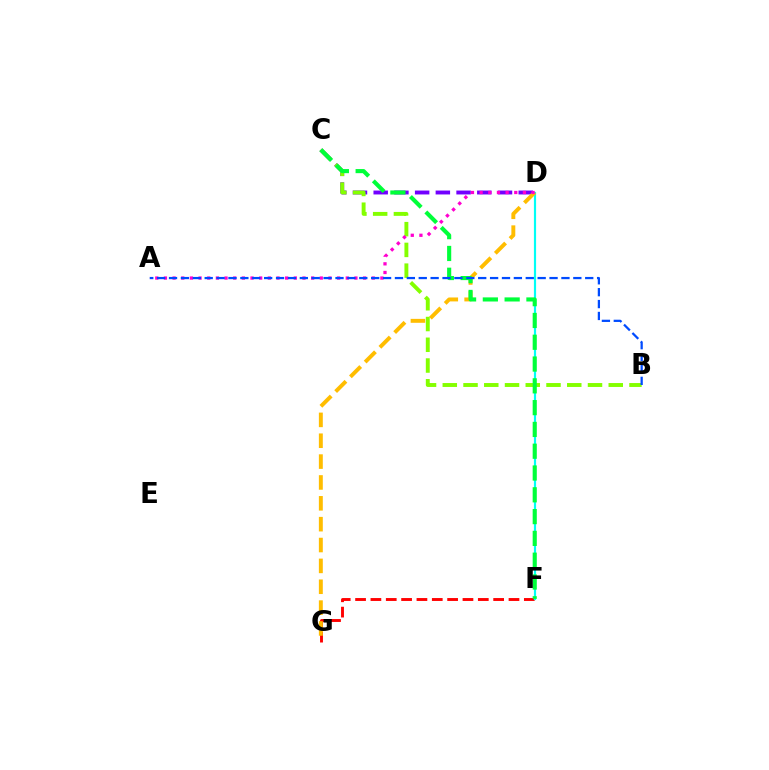{('C', 'D'): [{'color': '#7200ff', 'line_style': 'dashed', 'thickness': 2.81}], ('F', 'G'): [{'color': '#ff0000', 'line_style': 'dashed', 'thickness': 2.08}], ('D', 'F'): [{'color': '#00fff6', 'line_style': 'solid', 'thickness': 1.57}], ('D', 'G'): [{'color': '#ffbd00', 'line_style': 'dashed', 'thickness': 2.83}], ('B', 'C'): [{'color': '#84ff00', 'line_style': 'dashed', 'thickness': 2.82}], ('C', 'F'): [{'color': '#00ff39', 'line_style': 'dashed', 'thickness': 2.96}], ('A', 'D'): [{'color': '#ff00cf', 'line_style': 'dotted', 'thickness': 2.35}], ('A', 'B'): [{'color': '#004bff', 'line_style': 'dashed', 'thickness': 1.62}]}